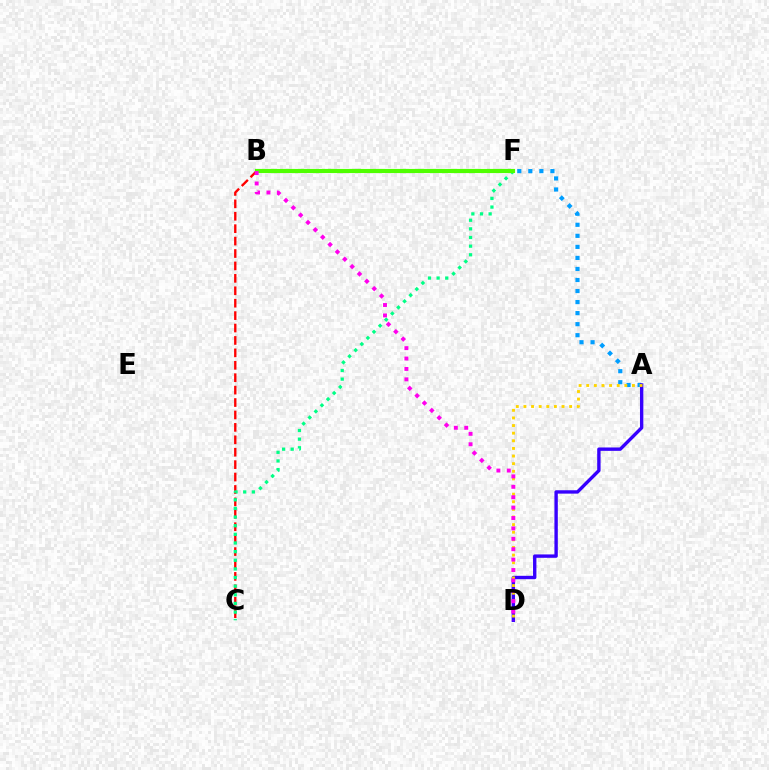{('B', 'C'): [{'color': '#ff0000', 'line_style': 'dashed', 'thickness': 1.69}], ('A', 'F'): [{'color': '#009eff', 'line_style': 'dotted', 'thickness': 3.0}], ('A', 'D'): [{'color': '#3700ff', 'line_style': 'solid', 'thickness': 2.43}, {'color': '#ffd500', 'line_style': 'dotted', 'thickness': 2.07}], ('C', 'F'): [{'color': '#00ff86', 'line_style': 'dotted', 'thickness': 2.35}], ('B', 'F'): [{'color': '#4fff00', 'line_style': 'solid', 'thickness': 2.98}], ('B', 'D'): [{'color': '#ff00ed', 'line_style': 'dotted', 'thickness': 2.83}]}